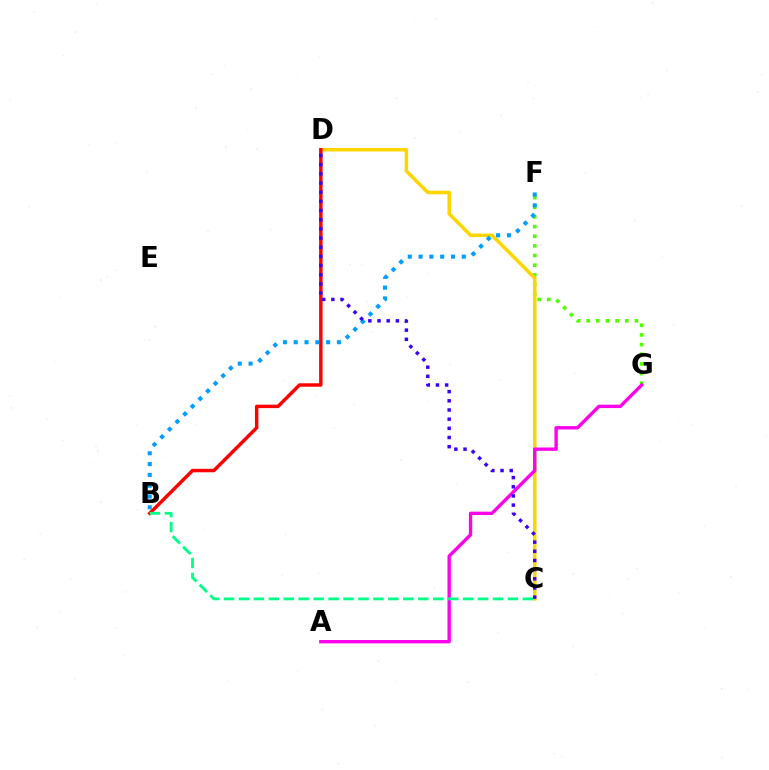{('F', 'G'): [{'color': '#4fff00', 'line_style': 'dotted', 'thickness': 2.62}], ('C', 'D'): [{'color': '#ffd500', 'line_style': 'solid', 'thickness': 2.55}, {'color': '#3700ff', 'line_style': 'dotted', 'thickness': 2.49}], ('A', 'G'): [{'color': '#ff00ed', 'line_style': 'solid', 'thickness': 2.42}], ('B', 'D'): [{'color': '#ff0000', 'line_style': 'solid', 'thickness': 2.48}], ('B', 'F'): [{'color': '#009eff', 'line_style': 'dotted', 'thickness': 2.93}], ('B', 'C'): [{'color': '#00ff86', 'line_style': 'dashed', 'thickness': 2.03}]}